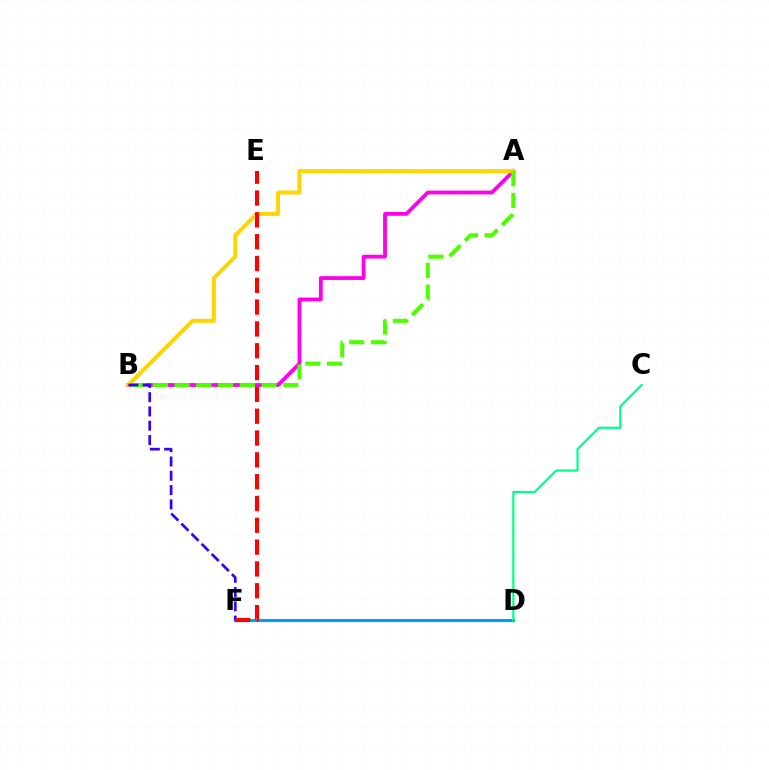{('A', 'B'): [{'color': '#ff00ed', 'line_style': 'solid', 'thickness': 2.74}, {'color': '#ffd500', 'line_style': 'solid', 'thickness': 2.85}, {'color': '#4fff00', 'line_style': 'dashed', 'thickness': 2.95}], ('D', 'F'): [{'color': '#009eff', 'line_style': 'solid', 'thickness': 2.26}], ('B', 'F'): [{'color': '#3700ff', 'line_style': 'dashed', 'thickness': 1.94}], ('E', 'F'): [{'color': '#ff0000', 'line_style': 'dashed', 'thickness': 2.96}], ('C', 'D'): [{'color': '#00ff86', 'line_style': 'solid', 'thickness': 1.58}]}